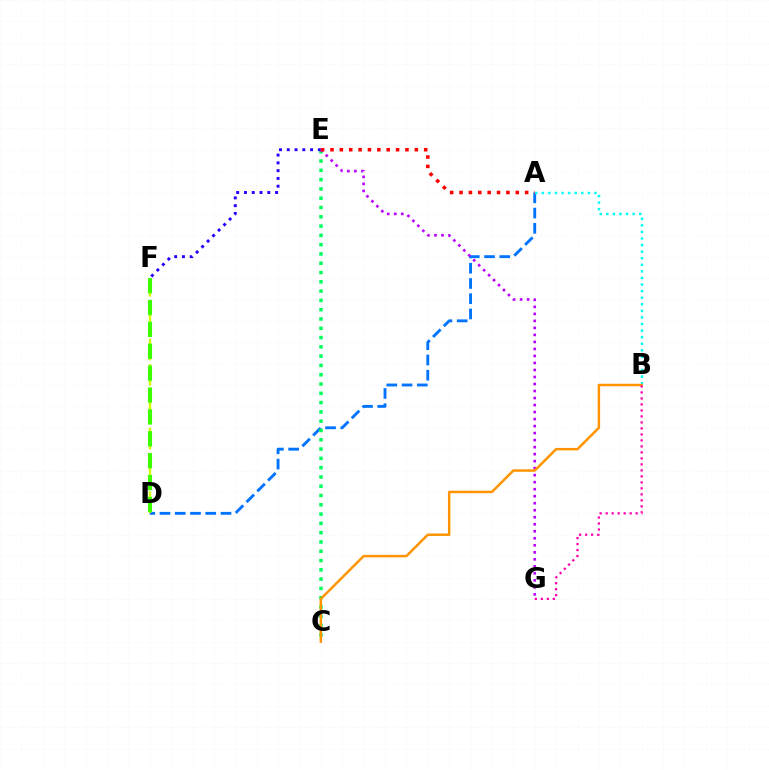{('A', 'D'): [{'color': '#0074ff', 'line_style': 'dashed', 'thickness': 2.07}], ('A', 'B'): [{'color': '#00fff6', 'line_style': 'dotted', 'thickness': 1.79}], ('C', 'E'): [{'color': '#00ff5c', 'line_style': 'dotted', 'thickness': 2.52}], ('E', 'F'): [{'color': '#2500ff', 'line_style': 'dotted', 'thickness': 2.11}], ('E', 'G'): [{'color': '#b900ff', 'line_style': 'dotted', 'thickness': 1.91}], ('A', 'E'): [{'color': '#ff0000', 'line_style': 'dotted', 'thickness': 2.55}], ('D', 'F'): [{'color': '#d1ff00', 'line_style': 'dashed', 'thickness': 1.73}, {'color': '#3dff00', 'line_style': 'dashed', 'thickness': 2.97}], ('B', 'C'): [{'color': '#ff9400', 'line_style': 'solid', 'thickness': 1.77}], ('B', 'G'): [{'color': '#ff00ac', 'line_style': 'dotted', 'thickness': 1.63}]}